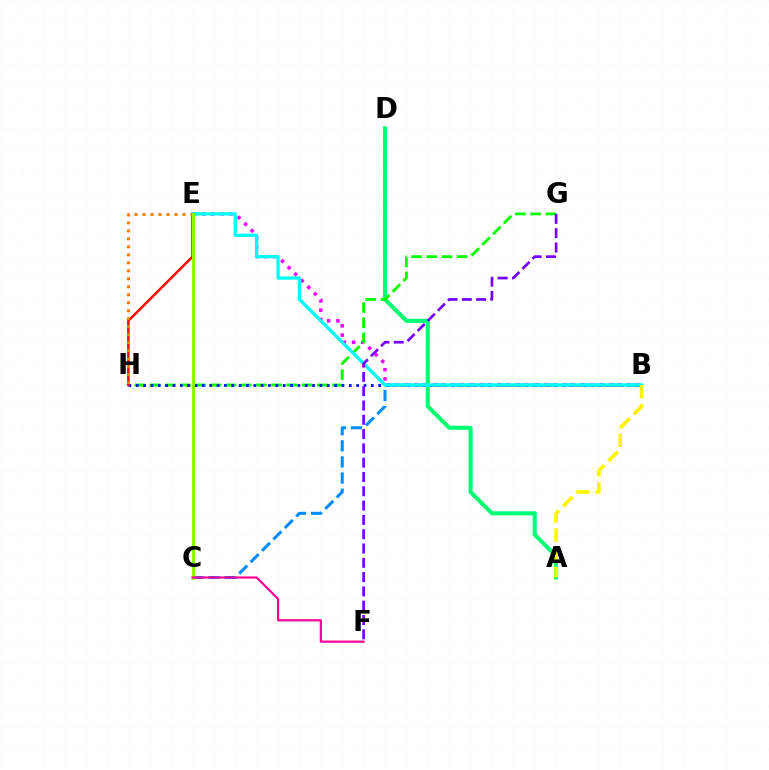{('B', 'C'): [{'color': '#008cff', 'line_style': 'dashed', 'thickness': 2.19}], ('B', 'E'): [{'color': '#ee00ff', 'line_style': 'dotted', 'thickness': 2.52}, {'color': '#00fff6', 'line_style': 'solid', 'thickness': 2.4}], ('A', 'D'): [{'color': '#00ff74', 'line_style': 'solid', 'thickness': 2.94}], ('G', 'H'): [{'color': '#08ff00', 'line_style': 'dashed', 'thickness': 2.06}], ('B', 'H'): [{'color': '#0010ff', 'line_style': 'dotted', 'thickness': 2.0}], ('E', 'H'): [{'color': '#ff0000', 'line_style': 'solid', 'thickness': 1.8}, {'color': '#ff7c00', 'line_style': 'dotted', 'thickness': 2.17}], ('F', 'G'): [{'color': '#7200ff', 'line_style': 'dashed', 'thickness': 1.94}], ('C', 'E'): [{'color': '#84ff00', 'line_style': 'solid', 'thickness': 2.19}], ('A', 'B'): [{'color': '#fcf500', 'line_style': 'dashed', 'thickness': 2.6}], ('C', 'F'): [{'color': '#ff0094', 'line_style': 'solid', 'thickness': 1.58}]}